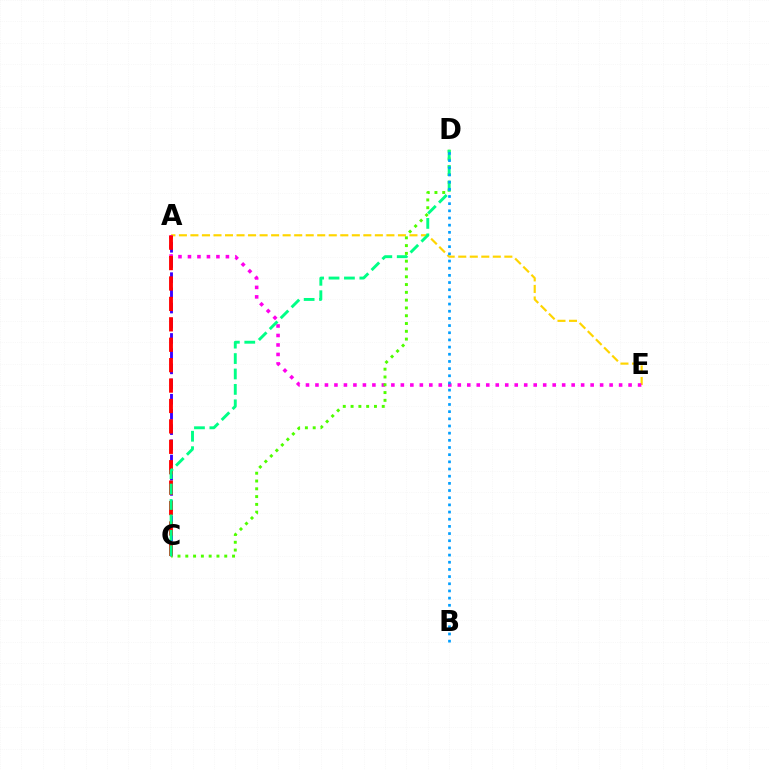{('A', 'C'): [{'color': '#3700ff', 'line_style': 'dashed', 'thickness': 2.06}, {'color': '#ff0000', 'line_style': 'dashed', 'thickness': 2.77}], ('A', 'E'): [{'color': '#ffd500', 'line_style': 'dashed', 'thickness': 1.57}, {'color': '#ff00ed', 'line_style': 'dotted', 'thickness': 2.58}], ('C', 'D'): [{'color': '#4fff00', 'line_style': 'dotted', 'thickness': 2.12}, {'color': '#00ff86', 'line_style': 'dashed', 'thickness': 2.09}], ('B', 'D'): [{'color': '#009eff', 'line_style': 'dotted', 'thickness': 1.95}]}